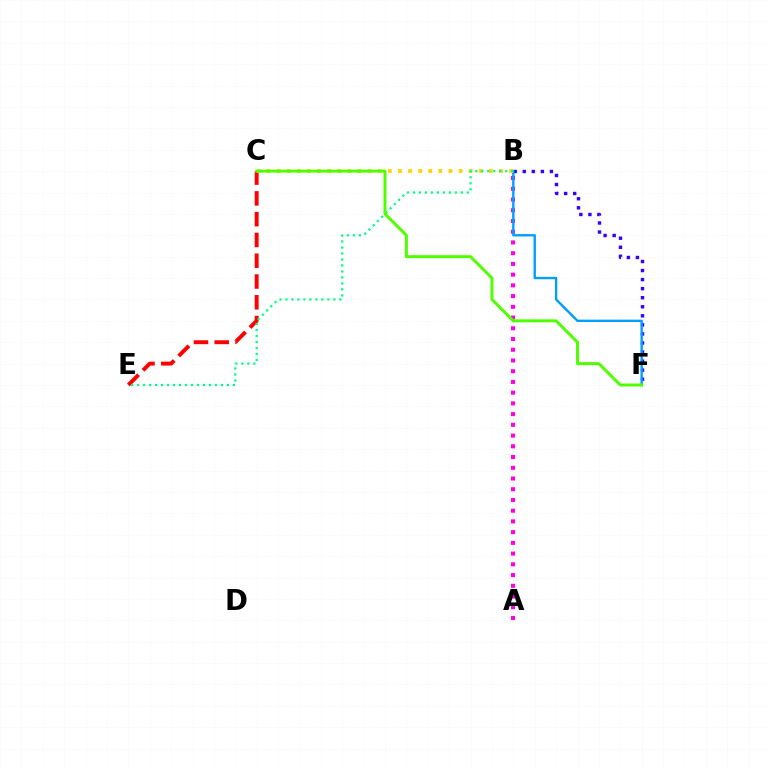{('C', 'E'): [{'color': '#ff0000', 'line_style': 'dashed', 'thickness': 2.82}], ('A', 'B'): [{'color': '#ff00ed', 'line_style': 'dotted', 'thickness': 2.92}], ('B', 'F'): [{'color': '#3700ff', 'line_style': 'dotted', 'thickness': 2.46}, {'color': '#009eff', 'line_style': 'solid', 'thickness': 1.71}], ('B', 'C'): [{'color': '#ffd500', 'line_style': 'dotted', 'thickness': 2.75}], ('B', 'E'): [{'color': '#00ff86', 'line_style': 'dotted', 'thickness': 1.63}], ('C', 'F'): [{'color': '#4fff00', 'line_style': 'solid', 'thickness': 2.14}]}